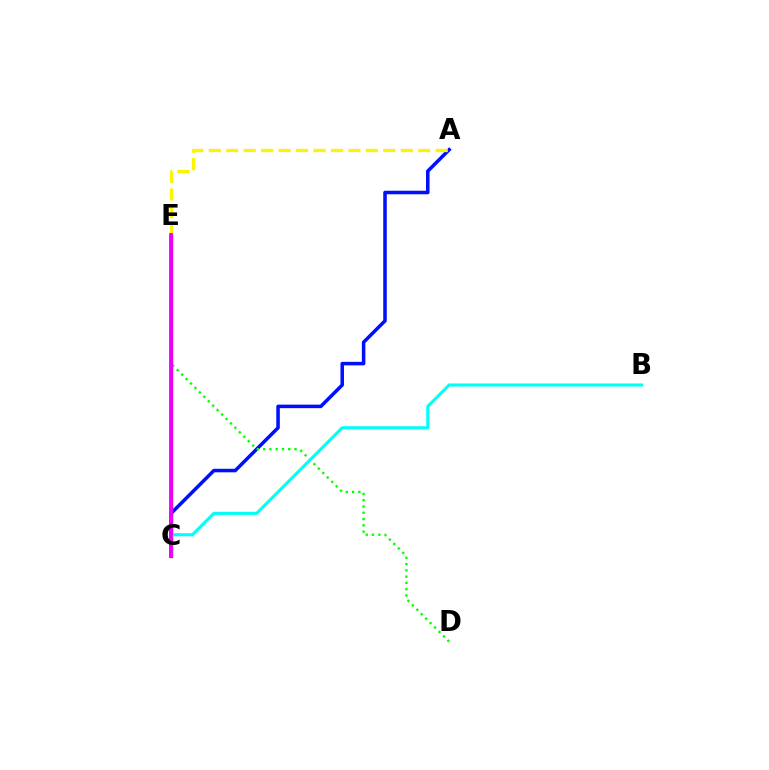{('C', 'E'): [{'color': '#ff0000', 'line_style': 'solid', 'thickness': 2.43}, {'color': '#ee00ff', 'line_style': 'solid', 'thickness': 2.74}], ('A', 'C'): [{'color': '#0010ff', 'line_style': 'solid', 'thickness': 2.54}], ('D', 'E'): [{'color': '#08ff00', 'line_style': 'dotted', 'thickness': 1.7}], ('A', 'E'): [{'color': '#fcf500', 'line_style': 'dashed', 'thickness': 2.37}], ('B', 'C'): [{'color': '#00fff6', 'line_style': 'solid', 'thickness': 2.22}]}